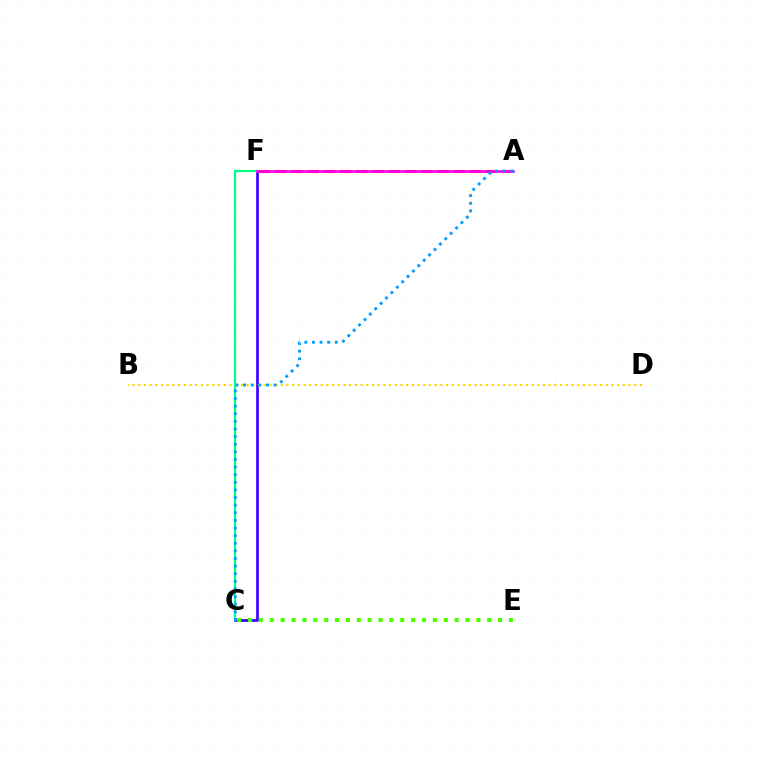{('C', 'F'): [{'color': '#3700ff', 'line_style': 'solid', 'thickness': 1.93}, {'color': '#00ff86', 'line_style': 'solid', 'thickness': 1.6}], ('A', 'F'): [{'color': '#ff0000', 'line_style': 'dashed', 'thickness': 2.2}, {'color': '#ff00ed', 'line_style': 'solid', 'thickness': 1.9}], ('B', 'D'): [{'color': '#ffd500', 'line_style': 'dotted', 'thickness': 1.55}], ('A', 'C'): [{'color': '#009eff', 'line_style': 'dotted', 'thickness': 2.07}], ('C', 'E'): [{'color': '#4fff00', 'line_style': 'dotted', 'thickness': 2.95}]}